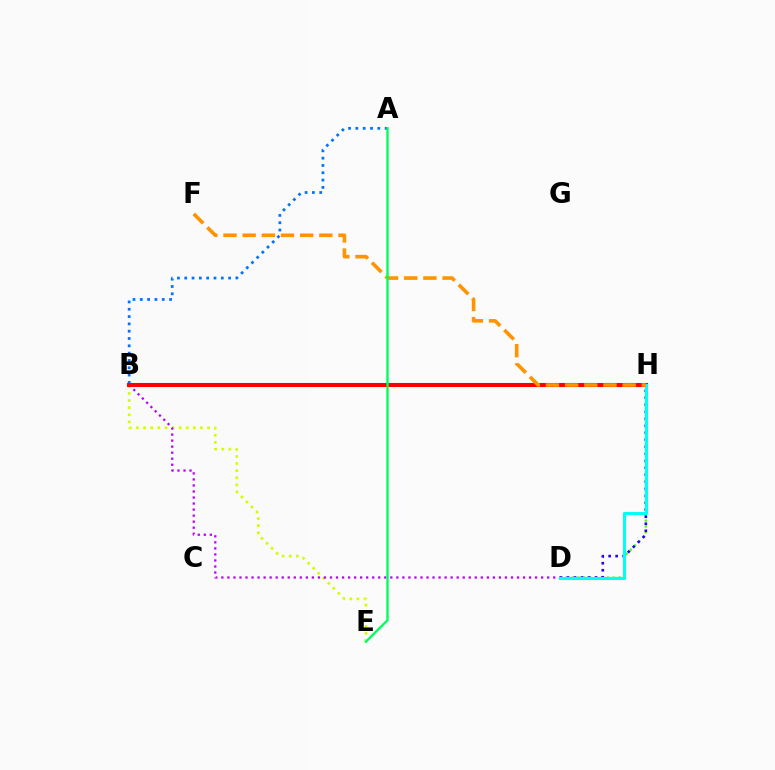{('B', 'H'): [{'color': '#ff00ac', 'line_style': 'dashed', 'thickness': 1.58}, {'color': '#ff0000', 'line_style': 'solid', 'thickness': 2.93}], ('A', 'B'): [{'color': '#0074ff', 'line_style': 'dotted', 'thickness': 1.99}], ('D', 'H'): [{'color': '#3dff00', 'line_style': 'dotted', 'thickness': 1.6}, {'color': '#2500ff', 'line_style': 'dotted', 'thickness': 1.9}, {'color': '#00fff6', 'line_style': 'solid', 'thickness': 2.21}], ('B', 'E'): [{'color': '#d1ff00', 'line_style': 'dotted', 'thickness': 1.93}], ('B', 'D'): [{'color': '#b900ff', 'line_style': 'dotted', 'thickness': 1.64}], ('F', 'H'): [{'color': '#ff9400', 'line_style': 'dashed', 'thickness': 2.61}], ('A', 'E'): [{'color': '#00ff5c', 'line_style': 'solid', 'thickness': 1.71}]}